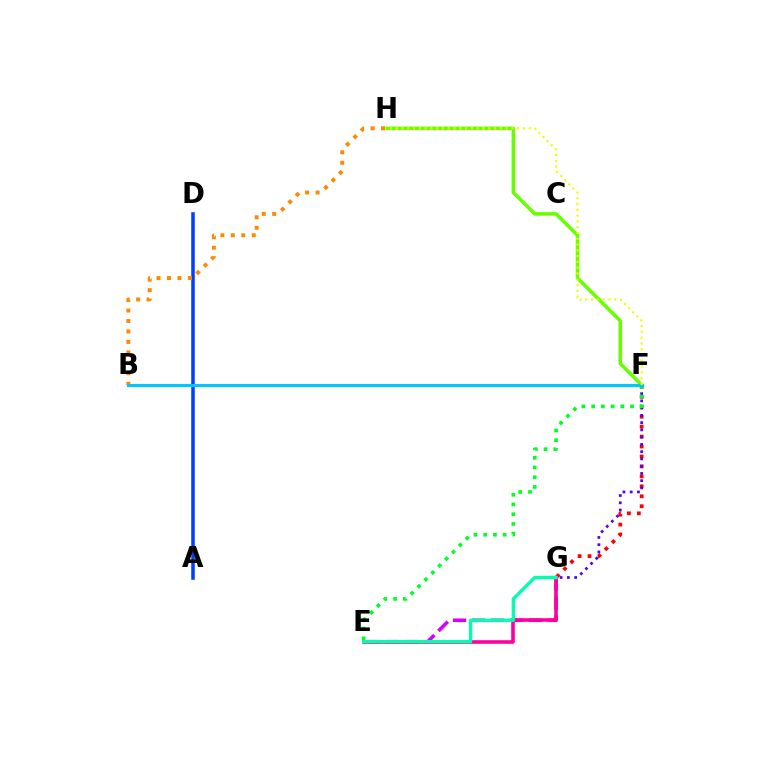{('E', 'G'): [{'color': '#d600ff', 'line_style': 'dashed', 'thickness': 2.58}, {'color': '#ff00a0', 'line_style': 'solid', 'thickness': 2.59}, {'color': '#00ffaf', 'line_style': 'solid', 'thickness': 2.41}], ('A', 'D'): [{'color': '#003fff', 'line_style': 'solid', 'thickness': 2.54}], ('F', 'H'): [{'color': '#66ff00', 'line_style': 'solid', 'thickness': 2.54}, {'color': '#eeff00', 'line_style': 'dotted', 'thickness': 1.57}], ('F', 'G'): [{'color': '#ff0000', 'line_style': 'dotted', 'thickness': 2.7}, {'color': '#4f00ff', 'line_style': 'dotted', 'thickness': 1.97}], ('E', 'F'): [{'color': '#00ff27', 'line_style': 'dotted', 'thickness': 2.64}], ('B', 'H'): [{'color': '#ff8800', 'line_style': 'dotted', 'thickness': 2.84}], ('B', 'F'): [{'color': '#00c7ff', 'line_style': 'solid', 'thickness': 2.19}]}